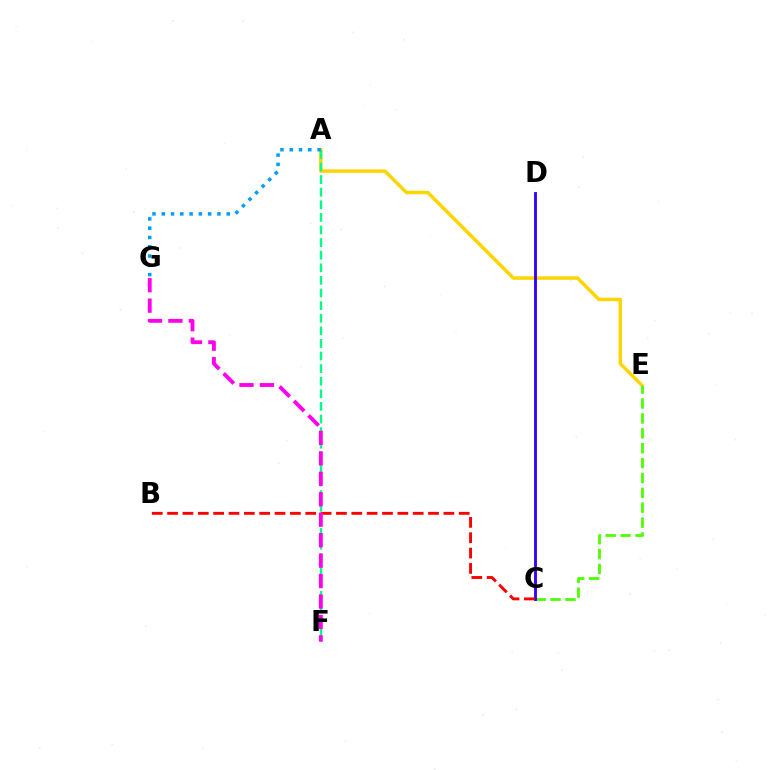{('A', 'E'): [{'color': '#ffd500', 'line_style': 'solid', 'thickness': 2.5}], ('A', 'F'): [{'color': '#00ff86', 'line_style': 'dashed', 'thickness': 1.71}], ('C', 'E'): [{'color': '#4fff00', 'line_style': 'dashed', 'thickness': 2.02}], ('C', 'D'): [{'color': '#3700ff', 'line_style': 'solid', 'thickness': 2.06}], ('B', 'C'): [{'color': '#ff0000', 'line_style': 'dashed', 'thickness': 2.09}], ('F', 'G'): [{'color': '#ff00ed', 'line_style': 'dashed', 'thickness': 2.78}], ('A', 'G'): [{'color': '#009eff', 'line_style': 'dotted', 'thickness': 2.52}]}